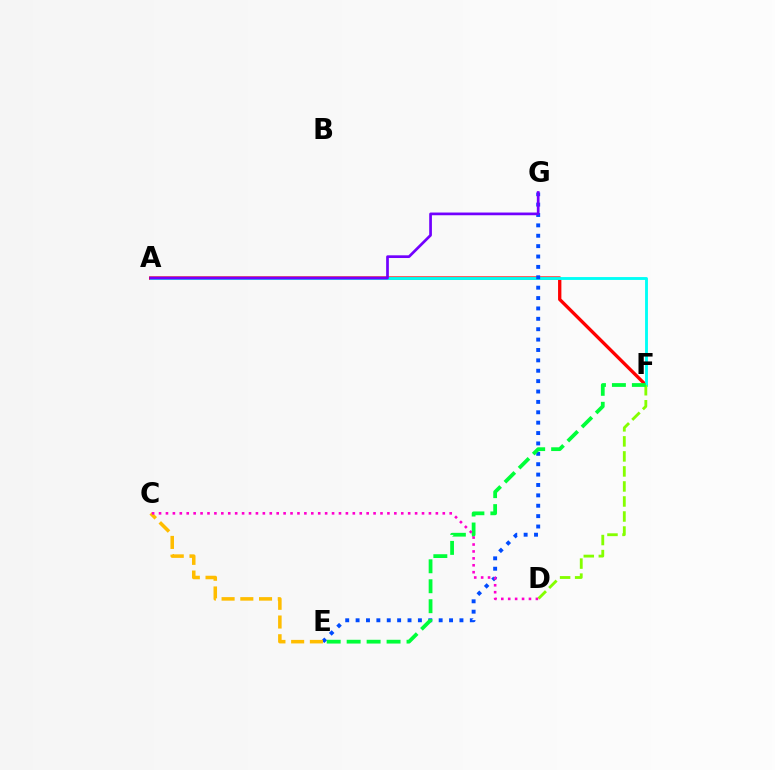{('A', 'F'): [{'color': '#ff0000', 'line_style': 'solid', 'thickness': 2.39}, {'color': '#00fff6', 'line_style': 'solid', 'thickness': 2.07}], ('E', 'G'): [{'color': '#004bff', 'line_style': 'dotted', 'thickness': 2.82}], ('C', 'E'): [{'color': '#ffbd00', 'line_style': 'dashed', 'thickness': 2.54}], ('D', 'F'): [{'color': '#84ff00', 'line_style': 'dashed', 'thickness': 2.04}], ('E', 'F'): [{'color': '#00ff39', 'line_style': 'dashed', 'thickness': 2.71}], ('C', 'D'): [{'color': '#ff00cf', 'line_style': 'dotted', 'thickness': 1.88}], ('A', 'G'): [{'color': '#7200ff', 'line_style': 'solid', 'thickness': 1.95}]}